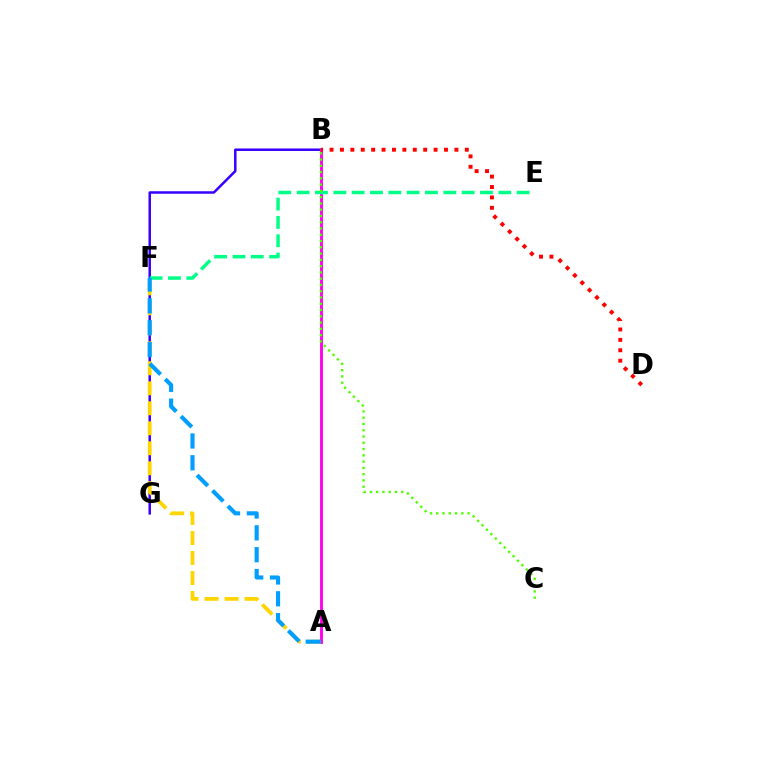{('B', 'G'): [{'color': '#3700ff', 'line_style': 'solid', 'thickness': 1.8}], ('A', 'B'): [{'color': '#ff00ed', 'line_style': 'solid', 'thickness': 2.08}], ('E', 'F'): [{'color': '#00ff86', 'line_style': 'dashed', 'thickness': 2.49}], ('B', 'D'): [{'color': '#ff0000', 'line_style': 'dotted', 'thickness': 2.83}], ('A', 'F'): [{'color': '#ffd500', 'line_style': 'dashed', 'thickness': 2.72}, {'color': '#009eff', 'line_style': 'dashed', 'thickness': 2.97}], ('B', 'C'): [{'color': '#4fff00', 'line_style': 'dotted', 'thickness': 1.7}]}